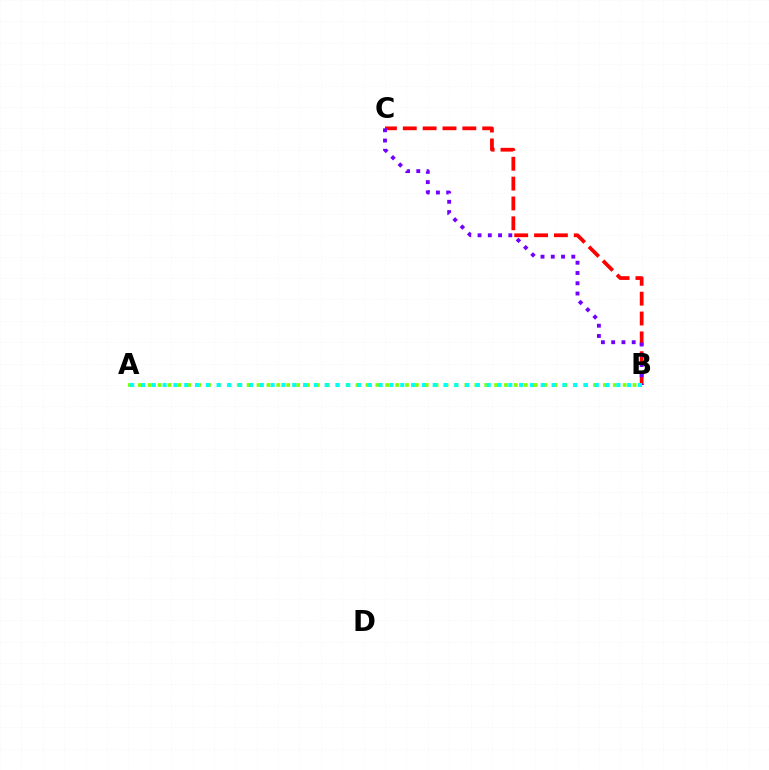{('B', 'C'): [{'color': '#ff0000', 'line_style': 'dashed', 'thickness': 2.7}, {'color': '#7200ff', 'line_style': 'dotted', 'thickness': 2.79}], ('A', 'B'): [{'color': '#84ff00', 'line_style': 'dotted', 'thickness': 2.69}, {'color': '#00fff6', 'line_style': 'dotted', 'thickness': 2.94}]}